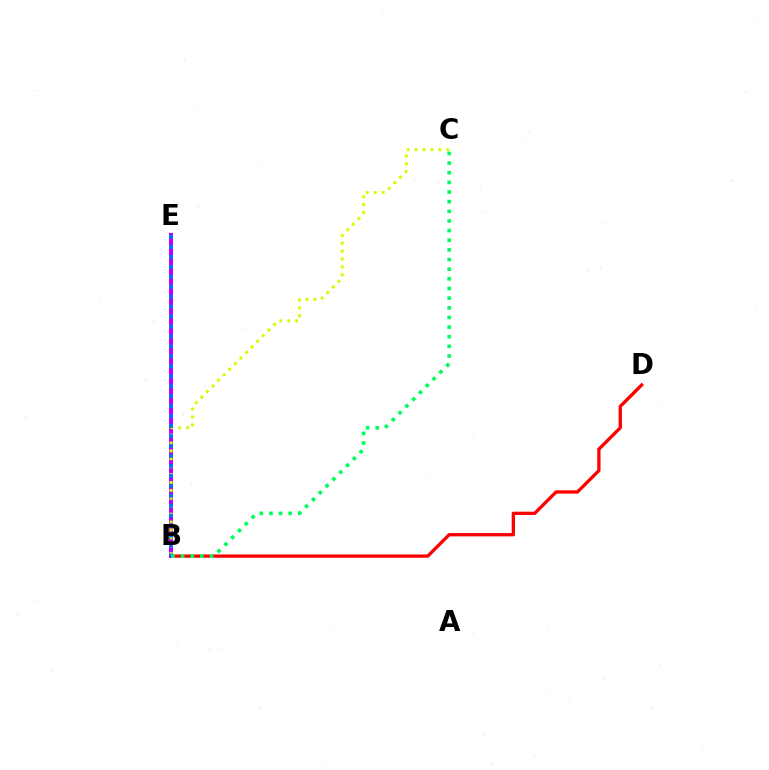{('B', 'D'): [{'color': '#ff0000', 'line_style': 'solid', 'thickness': 2.37}], ('B', 'E'): [{'color': '#b900ff', 'line_style': 'solid', 'thickness': 2.87}, {'color': '#0074ff', 'line_style': 'dotted', 'thickness': 2.71}], ('B', 'C'): [{'color': '#d1ff00', 'line_style': 'dotted', 'thickness': 2.15}, {'color': '#00ff5c', 'line_style': 'dotted', 'thickness': 2.62}]}